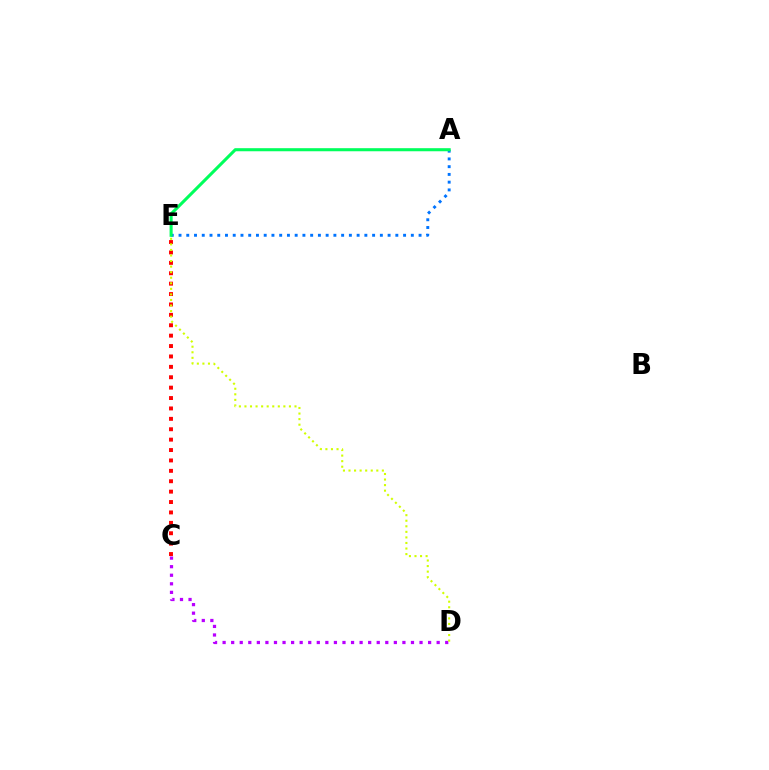{('C', 'E'): [{'color': '#ff0000', 'line_style': 'dotted', 'thickness': 2.83}], ('A', 'E'): [{'color': '#0074ff', 'line_style': 'dotted', 'thickness': 2.1}, {'color': '#00ff5c', 'line_style': 'solid', 'thickness': 2.21}], ('C', 'D'): [{'color': '#b900ff', 'line_style': 'dotted', 'thickness': 2.33}], ('D', 'E'): [{'color': '#d1ff00', 'line_style': 'dotted', 'thickness': 1.51}]}